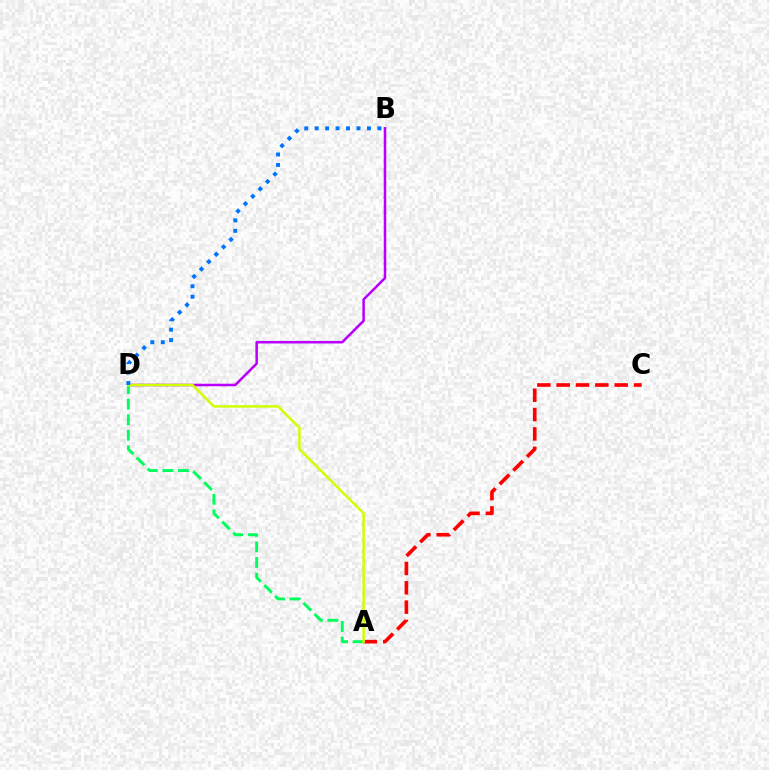{('B', 'D'): [{'color': '#b900ff', 'line_style': 'solid', 'thickness': 1.83}, {'color': '#0074ff', 'line_style': 'dotted', 'thickness': 2.84}], ('A', 'D'): [{'color': '#00ff5c', 'line_style': 'dashed', 'thickness': 2.11}, {'color': '#d1ff00', 'line_style': 'solid', 'thickness': 1.81}], ('A', 'C'): [{'color': '#ff0000', 'line_style': 'dashed', 'thickness': 2.63}]}